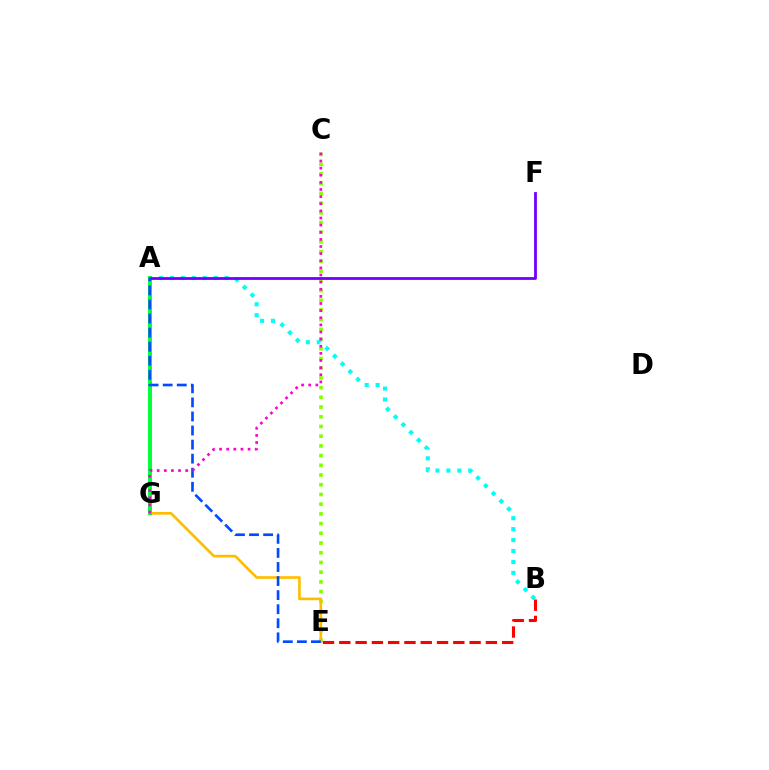{('C', 'E'): [{'color': '#84ff00', 'line_style': 'dotted', 'thickness': 2.64}], ('E', 'G'): [{'color': '#ffbd00', 'line_style': 'solid', 'thickness': 1.91}], ('B', 'E'): [{'color': '#ff0000', 'line_style': 'dashed', 'thickness': 2.21}], ('A', 'B'): [{'color': '#00fff6', 'line_style': 'dotted', 'thickness': 2.97}], ('A', 'G'): [{'color': '#00ff39', 'line_style': 'solid', 'thickness': 2.85}], ('A', 'F'): [{'color': '#7200ff', 'line_style': 'solid', 'thickness': 2.01}], ('A', 'E'): [{'color': '#004bff', 'line_style': 'dashed', 'thickness': 1.91}], ('C', 'G'): [{'color': '#ff00cf', 'line_style': 'dotted', 'thickness': 1.94}]}